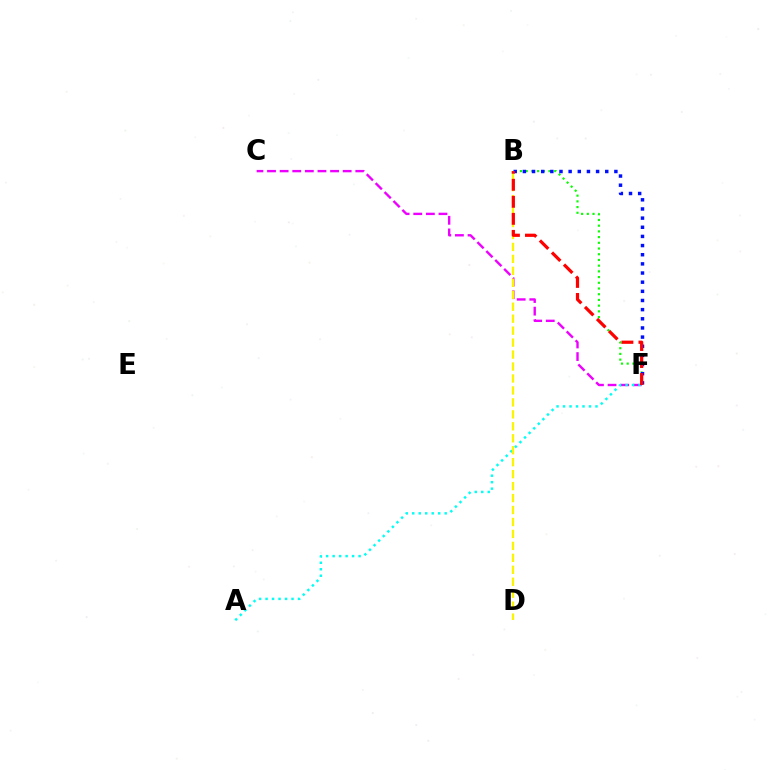{('C', 'F'): [{'color': '#ee00ff', 'line_style': 'dashed', 'thickness': 1.71}], ('B', 'F'): [{'color': '#08ff00', 'line_style': 'dotted', 'thickness': 1.55}, {'color': '#0010ff', 'line_style': 'dotted', 'thickness': 2.49}, {'color': '#ff0000', 'line_style': 'dashed', 'thickness': 2.31}], ('A', 'F'): [{'color': '#00fff6', 'line_style': 'dotted', 'thickness': 1.76}], ('B', 'D'): [{'color': '#fcf500', 'line_style': 'dashed', 'thickness': 1.62}]}